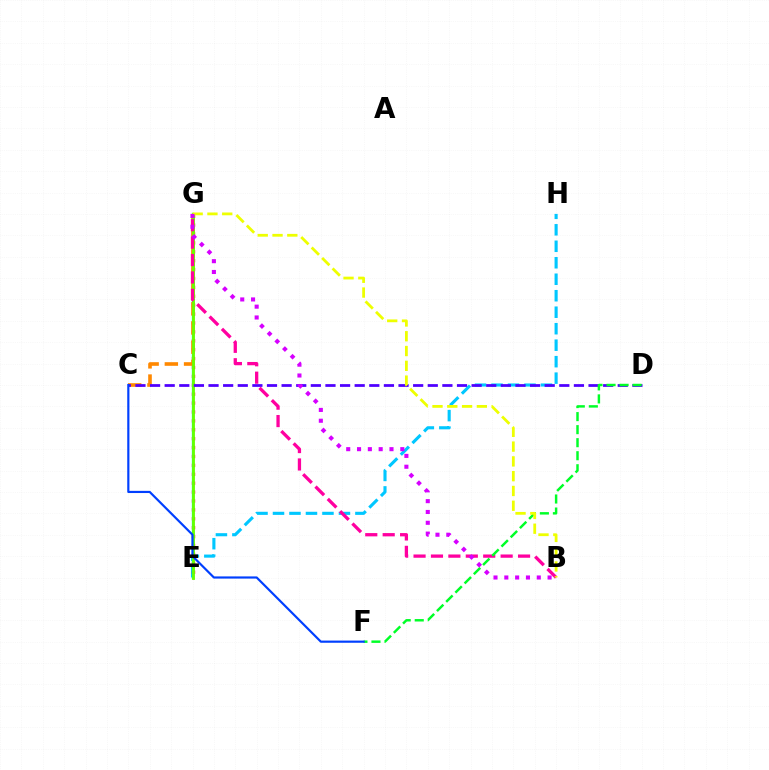{('E', 'H'): [{'color': '#00c7ff', 'line_style': 'dashed', 'thickness': 2.24}], ('E', 'G'): [{'color': '#ff0000', 'line_style': 'dotted', 'thickness': 2.42}, {'color': '#00ffaf', 'line_style': 'solid', 'thickness': 1.66}, {'color': '#66ff00', 'line_style': 'solid', 'thickness': 2.04}], ('C', 'G'): [{'color': '#ff8800', 'line_style': 'dashed', 'thickness': 2.61}], ('B', 'G'): [{'color': '#ff00a0', 'line_style': 'dashed', 'thickness': 2.37}, {'color': '#eeff00', 'line_style': 'dashed', 'thickness': 2.01}, {'color': '#d600ff', 'line_style': 'dotted', 'thickness': 2.94}], ('C', 'D'): [{'color': '#4f00ff', 'line_style': 'dashed', 'thickness': 1.99}], ('D', 'F'): [{'color': '#00ff27', 'line_style': 'dashed', 'thickness': 1.77}], ('C', 'F'): [{'color': '#003fff', 'line_style': 'solid', 'thickness': 1.57}]}